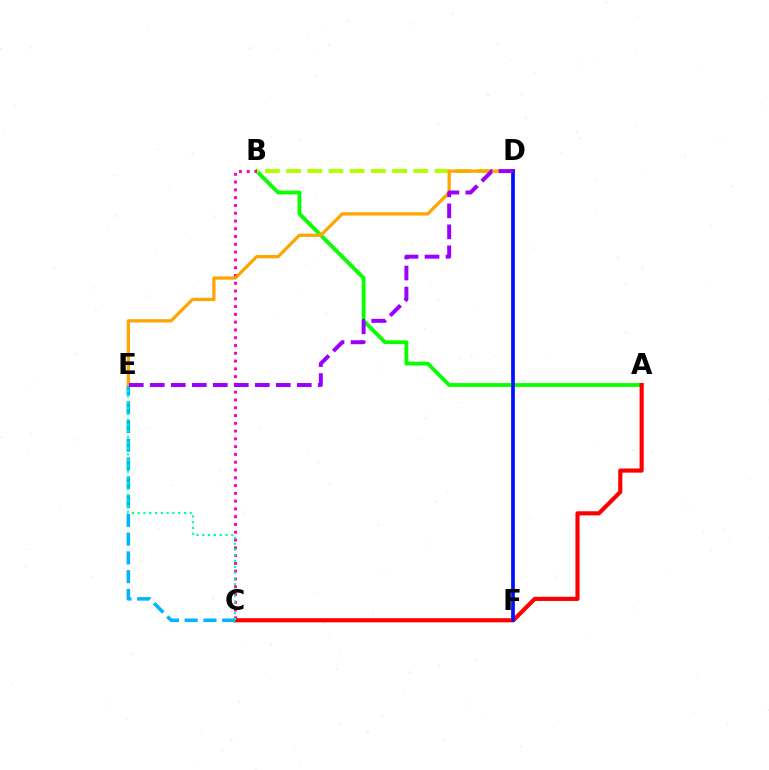{('A', 'B'): [{'color': '#08ff00', 'line_style': 'solid', 'thickness': 2.75}], ('B', 'C'): [{'color': '#ff00bd', 'line_style': 'dotted', 'thickness': 2.11}], ('A', 'C'): [{'color': '#ff0000', 'line_style': 'solid', 'thickness': 2.98}], ('C', 'E'): [{'color': '#00b5ff', 'line_style': 'dashed', 'thickness': 2.55}, {'color': '#00ff9d', 'line_style': 'dotted', 'thickness': 1.57}], ('B', 'D'): [{'color': '#b3ff00', 'line_style': 'dashed', 'thickness': 2.88}], ('D', 'E'): [{'color': '#ffa500', 'line_style': 'solid', 'thickness': 2.35}, {'color': '#9b00ff', 'line_style': 'dashed', 'thickness': 2.85}], ('D', 'F'): [{'color': '#0010ff', 'line_style': 'solid', 'thickness': 2.68}]}